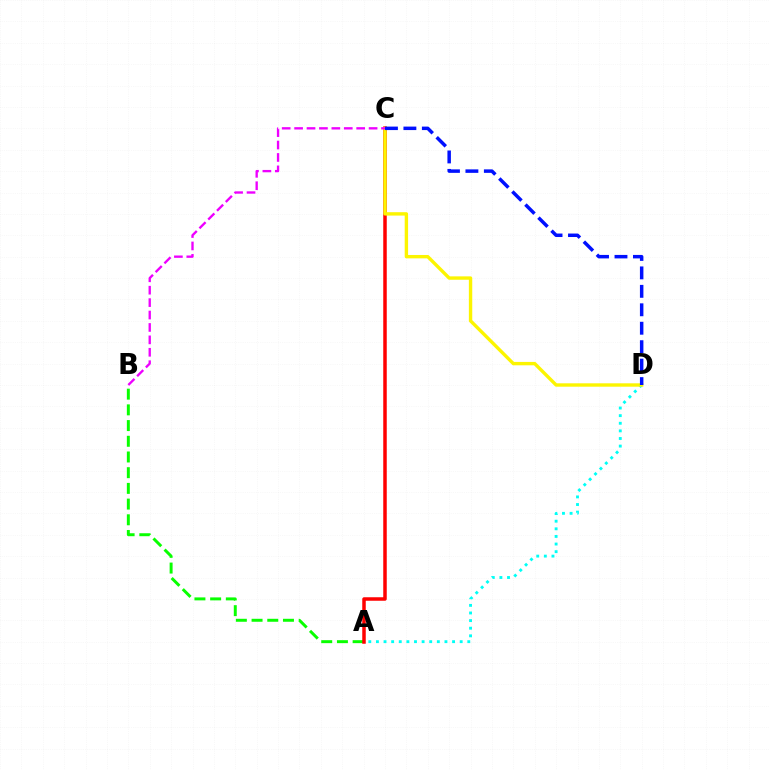{('A', 'B'): [{'color': '#08ff00', 'line_style': 'dashed', 'thickness': 2.13}], ('A', 'D'): [{'color': '#00fff6', 'line_style': 'dotted', 'thickness': 2.07}], ('A', 'C'): [{'color': '#ff0000', 'line_style': 'solid', 'thickness': 2.52}], ('C', 'D'): [{'color': '#fcf500', 'line_style': 'solid', 'thickness': 2.44}, {'color': '#0010ff', 'line_style': 'dashed', 'thickness': 2.51}], ('B', 'C'): [{'color': '#ee00ff', 'line_style': 'dashed', 'thickness': 1.69}]}